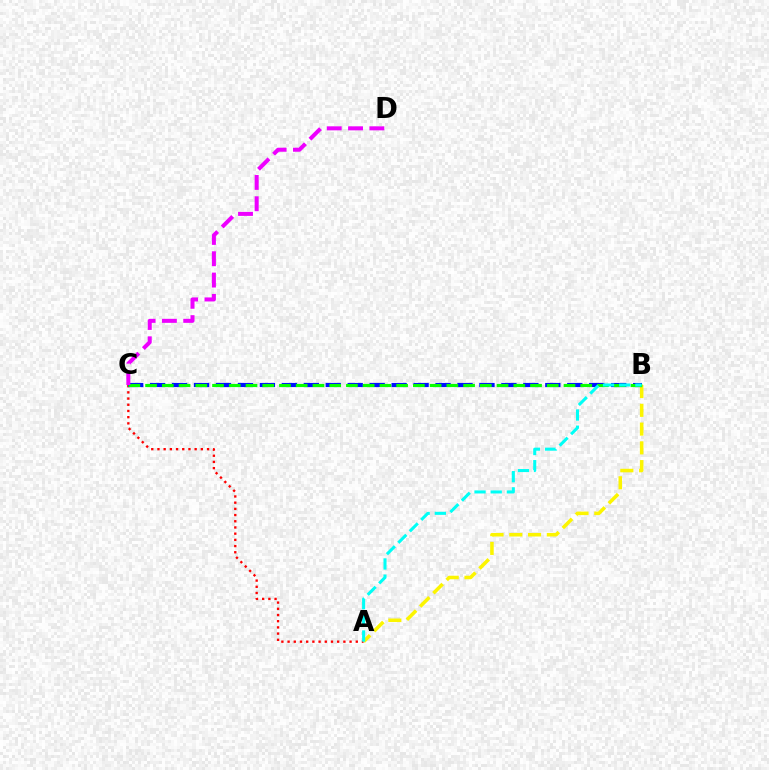{('A', 'C'): [{'color': '#ff0000', 'line_style': 'dotted', 'thickness': 1.68}], ('A', 'B'): [{'color': '#fcf500', 'line_style': 'dashed', 'thickness': 2.55}, {'color': '#00fff6', 'line_style': 'dashed', 'thickness': 2.2}], ('B', 'C'): [{'color': '#0010ff', 'line_style': 'dashed', 'thickness': 2.98}, {'color': '#08ff00', 'line_style': 'dashed', 'thickness': 2.27}], ('C', 'D'): [{'color': '#ee00ff', 'line_style': 'dashed', 'thickness': 2.9}]}